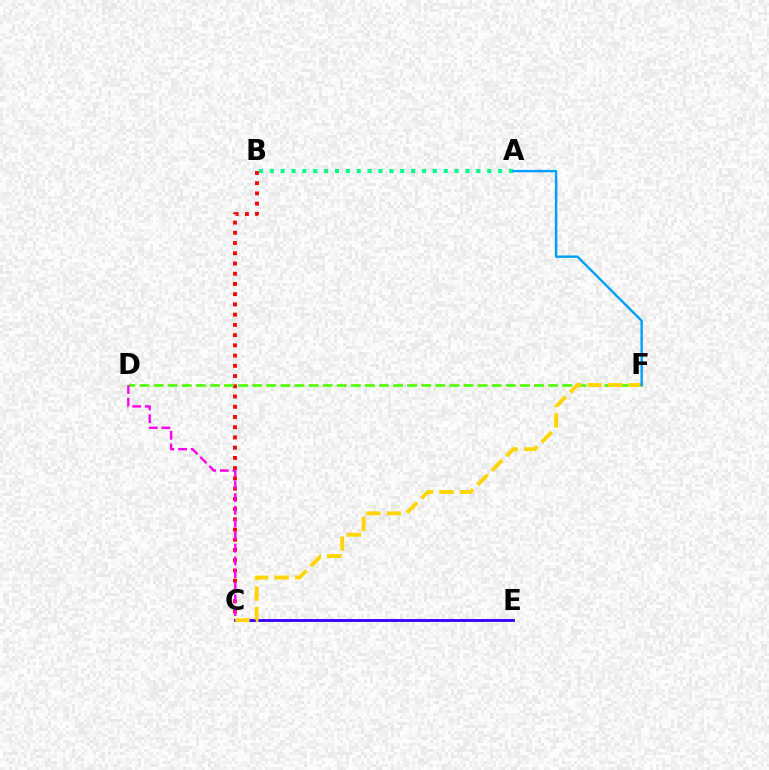{('A', 'B'): [{'color': '#00ff86', 'line_style': 'dotted', 'thickness': 2.95}], ('B', 'C'): [{'color': '#ff0000', 'line_style': 'dotted', 'thickness': 2.78}], ('D', 'F'): [{'color': '#4fff00', 'line_style': 'dashed', 'thickness': 1.91}], ('C', 'E'): [{'color': '#3700ff', 'line_style': 'solid', 'thickness': 2.05}], ('C', 'D'): [{'color': '#ff00ed', 'line_style': 'dashed', 'thickness': 1.72}], ('C', 'F'): [{'color': '#ffd500', 'line_style': 'dashed', 'thickness': 2.78}], ('A', 'F'): [{'color': '#009eff', 'line_style': 'solid', 'thickness': 1.73}]}